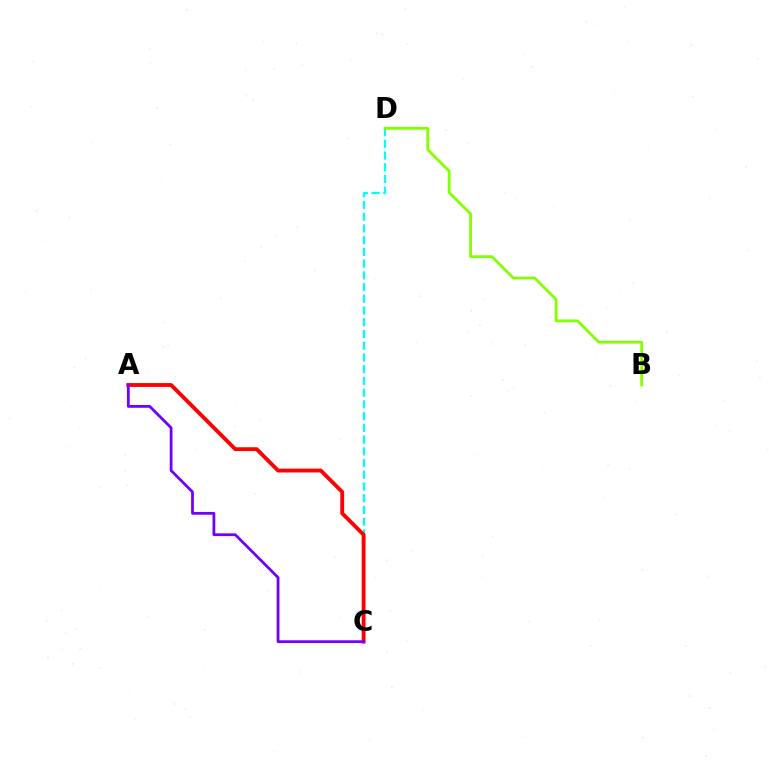{('C', 'D'): [{'color': '#00fff6', 'line_style': 'dashed', 'thickness': 1.59}], ('A', 'C'): [{'color': '#ff0000', 'line_style': 'solid', 'thickness': 2.77}, {'color': '#7200ff', 'line_style': 'solid', 'thickness': 2.0}], ('B', 'D'): [{'color': '#84ff00', 'line_style': 'solid', 'thickness': 2.0}]}